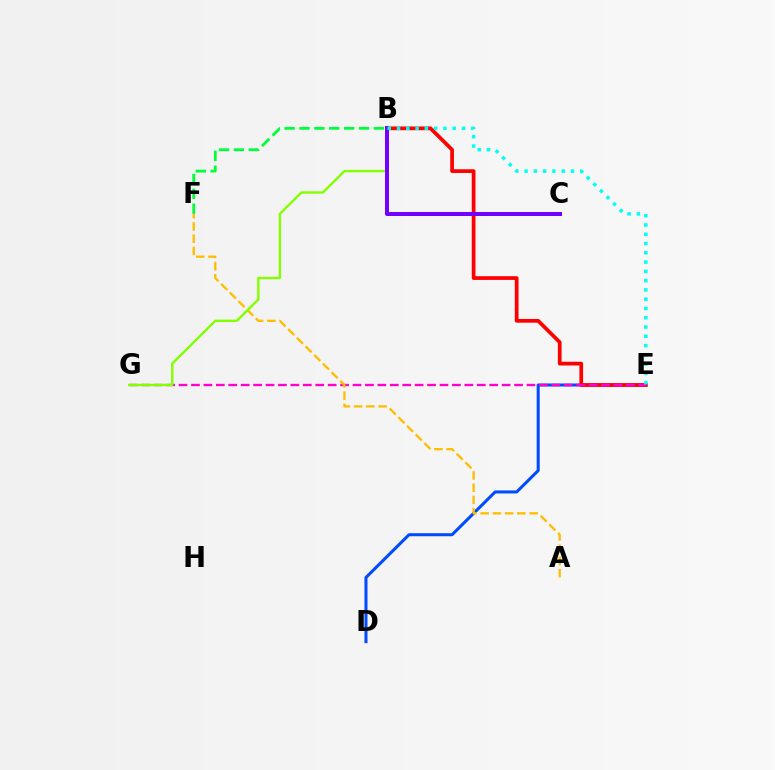{('D', 'E'): [{'color': '#004bff', 'line_style': 'solid', 'thickness': 2.19}], ('B', 'E'): [{'color': '#ff0000', 'line_style': 'solid', 'thickness': 2.68}, {'color': '#00fff6', 'line_style': 'dotted', 'thickness': 2.52}], ('E', 'G'): [{'color': '#ff00cf', 'line_style': 'dashed', 'thickness': 1.69}], ('B', 'F'): [{'color': '#00ff39', 'line_style': 'dashed', 'thickness': 2.02}], ('A', 'F'): [{'color': '#ffbd00', 'line_style': 'dashed', 'thickness': 1.66}], ('B', 'G'): [{'color': '#84ff00', 'line_style': 'solid', 'thickness': 1.73}], ('B', 'C'): [{'color': '#7200ff', 'line_style': 'solid', 'thickness': 2.87}]}